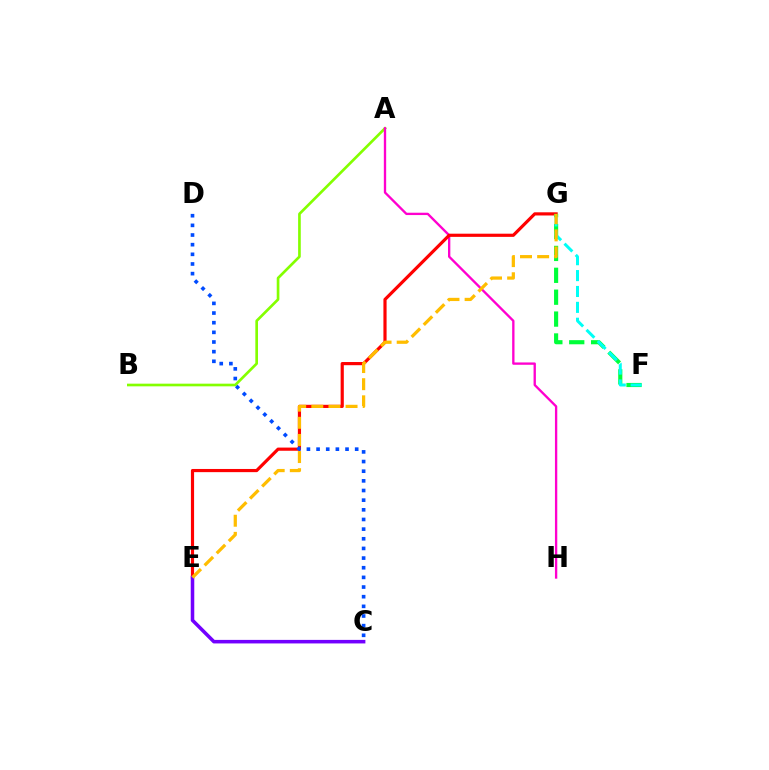{('A', 'B'): [{'color': '#84ff00', 'line_style': 'solid', 'thickness': 1.92}], ('A', 'H'): [{'color': '#ff00cf', 'line_style': 'solid', 'thickness': 1.68}], ('E', 'G'): [{'color': '#ff0000', 'line_style': 'solid', 'thickness': 2.29}, {'color': '#ffbd00', 'line_style': 'dashed', 'thickness': 2.33}], ('C', 'E'): [{'color': '#7200ff', 'line_style': 'solid', 'thickness': 2.55}], ('C', 'D'): [{'color': '#004bff', 'line_style': 'dotted', 'thickness': 2.62}], ('F', 'G'): [{'color': '#00ff39', 'line_style': 'dashed', 'thickness': 2.97}, {'color': '#00fff6', 'line_style': 'dashed', 'thickness': 2.16}]}